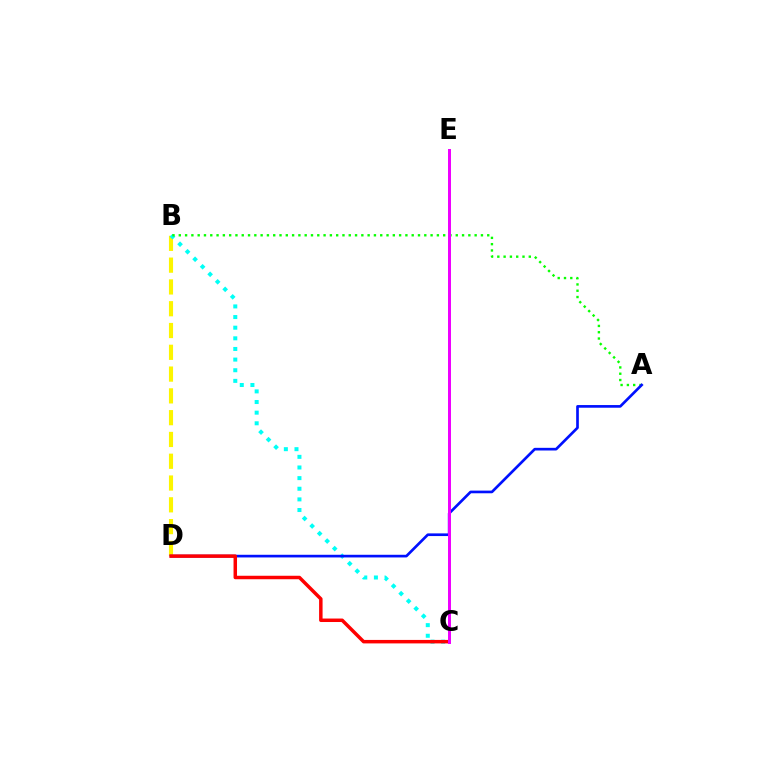{('B', 'D'): [{'color': '#fcf500', 'line_style': 'dashed', 'thickness': 2.96}], ('B', 'C'): [{'color': '#00fff6', 'line_style': 'dotted', 'thickness': 2.89}], ('A', 'B'): [{'color': '#08ff00', 'line_style': 'dotted', 'thickness': 1.71}], ('A', 'D'): [{'color': '#0010ff', 'line_style': 'solid', 'thickness': 1.92}], ('C', 'D'): [{'color': '#ff0000', 'line_style': 'solid', 'thickness': 2.51}], ('C', 'E'): [{'color': '#ee00ff', 'line_style': 'solid', 'thickness': 2.15}]}